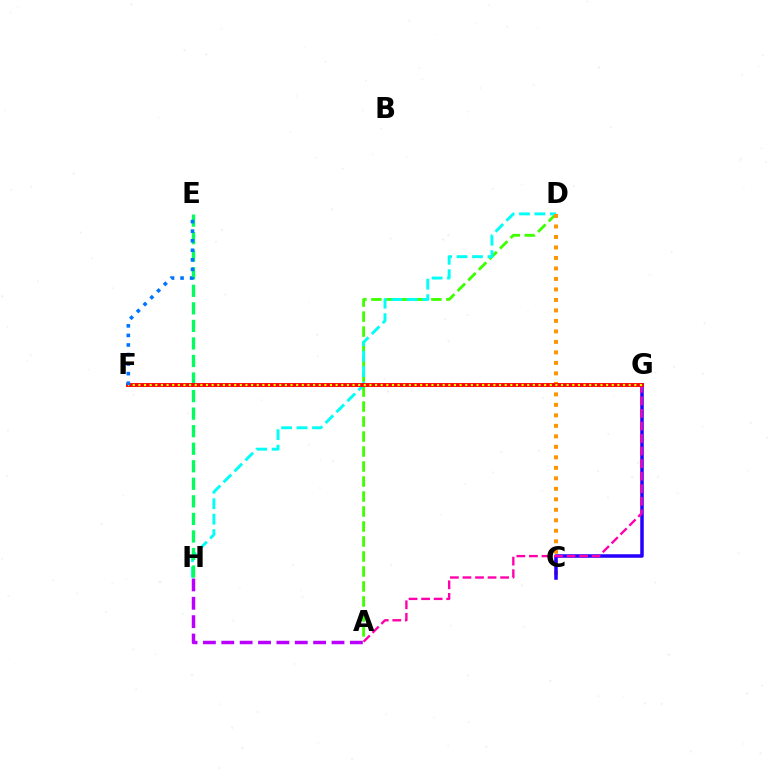{('A', 'D'): [{'color': '#3dff00', 'line_style': 'dashed', 'thickness': 2.04}], ('D', 'H'): [{'color': '#00fff6', 'line_style': 'dashed', 'thickness': 2.1}], ('C', 'D'): [{'color': '#ff9400', 'line_style': 'dotted', 'thickness': 2.85}], ('C', 'G'): [{'color': '#2500ff', 'line_style': 'solid', 'thickness': 2.53}], ('A', 'H'): [{'color': '#b900ff', 'line_style': 'dashed', 'thickness': 2.5}], ('A', 'G'): [{'color': '#ff00ac', 'line_style': 'dashed', 'thickness': 1.7}], ('E', 'H'): [{'color': '#00ff5c', 'line_style': 'dashed', 'thickness': 2.38}], ('F', 'G'): [{'color': '#ff0000', 'line_style': 'solid', 'thickness': 2.8}, {'color': '#d1ff00', 'line_style': 'dotted', 'thickness': 1.53}], ('E', 'F'): [{'color': '#0074ff', 'line_style': 'dotted', 'thickness': 2.6}]}